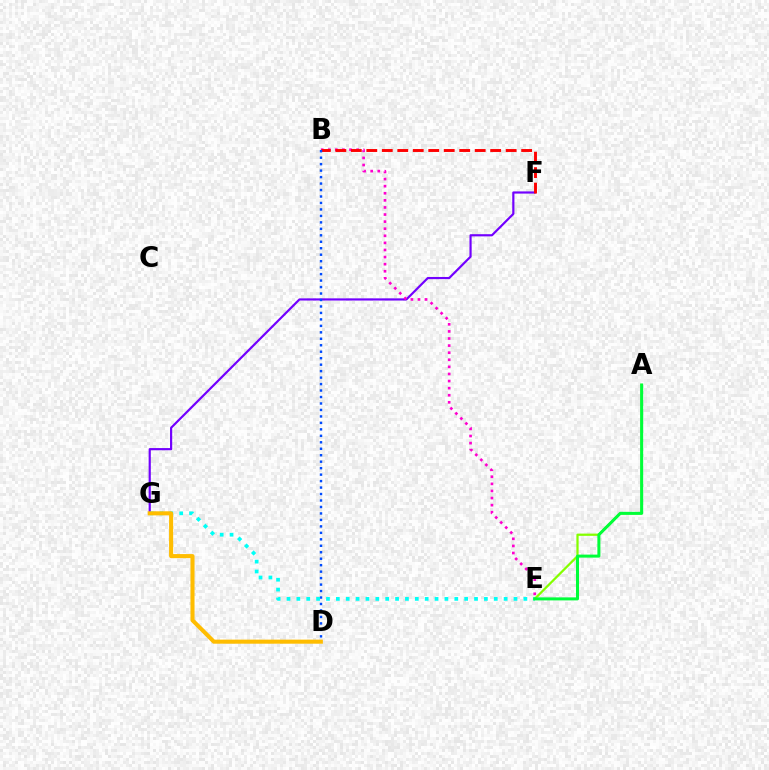{('F', 'G'): [{'color': '#7200ff', 'line_style': 'solid', 'thickness': 1.57}], ('B', 'E'): [{'color': '#ff00cf', 'line_style': 'dotted', 'thickness': 1.93}], ('B', 'F'): [{'color': '#ff0000', 'line_style': 'dashed', 'thickness': 2.1}], ('A', 'E'): [{'color': '#84ff00', 'line_style': 'solid', 'thickness': 1.62}, {'color': '#00ff39', 'line_style': 'solid', 'thickness': 2.18}], ('B', 'D'): [{'color': '#004bff', 'line_style': 'dotted', 'thickness': 1.76}], ('E', 'G'): [{'color': '#00fff6', 'line_style': 'dotted', 'thickness': 2.68}], ('D', 'G'): [{'color': '#ffbd00', 'line_style': 'solid', 'thickness': 2.93}]}